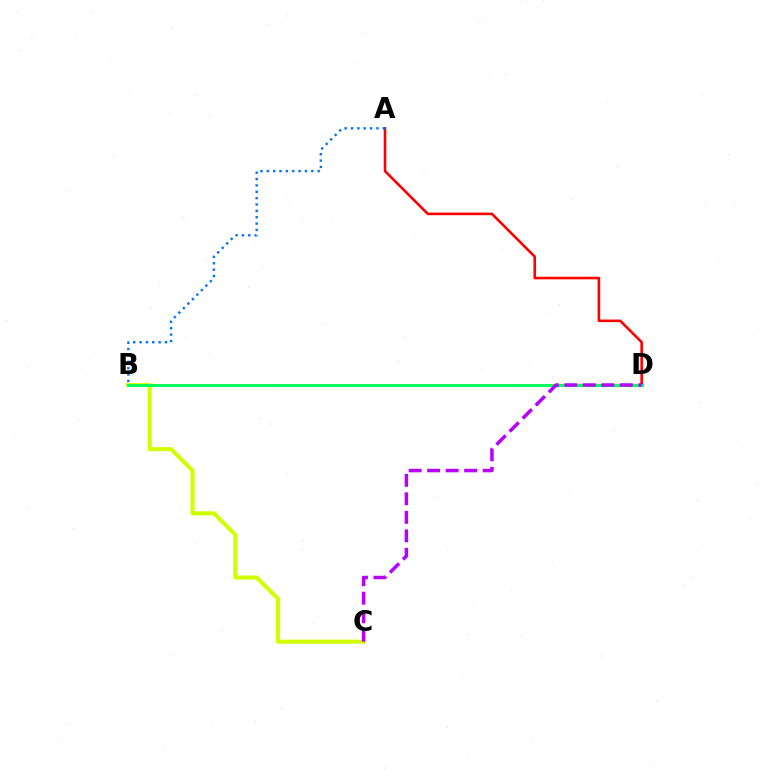{('A', 'D'): [{'color': '#ff0000', 'line_style': 'solid', 'thickness': 1.87}], ('B', 'C'): [{'color': '#d1ff00', 'line_style': 'solid', 'thickness': 2.93}], ('B', 'D'): [{'color': '#00ff5c', 'line_style': 'solid', 'thickness': 2.14}], ('A', 'B'): [{'color': '#0074ff', 'line_style': 'dotted', 'thickness': 1.73}], ('C', 'D'): [{'color': '#b900ff', 'line_style': 'dashed', 'thickness': 2.51}]}